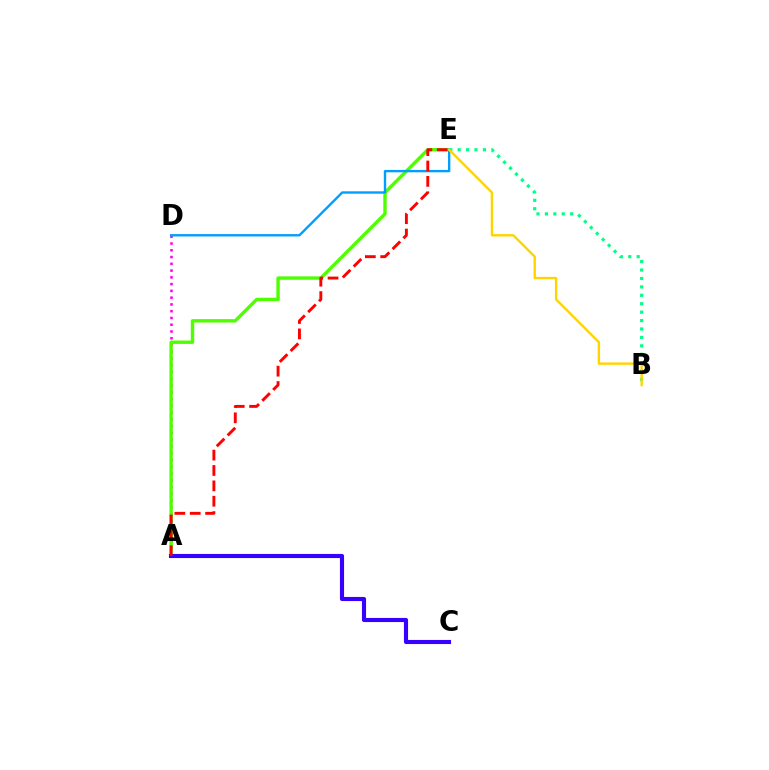{('A', 'D'): [{'color': '#ff00ed', 'line_style': 'dotted', 'thickness': 1.84}], ('A', 'E'): [{'color': '#4fff00', 'line_style': 'solid', 'thickness': 2.45}, {'color': '#ff0000', 'line_style': 'dashed', 'thickness': 2.09}], ('A', 'C'): [{'color': '#3700ff', 'line_style': 'solid', 'thickness': 2.96}], ('B', 'E'): [{'color': '#00ff86', 'line_style': 'dotted', 'thickness': 2.29}, {'color': '#ffd500', 'line_style': 'solid', 'thickness': 1.73}], ('D', 'E'): [{'color': '#009eff', 'line_style': 'solid', 'thickness': 1.7}]}